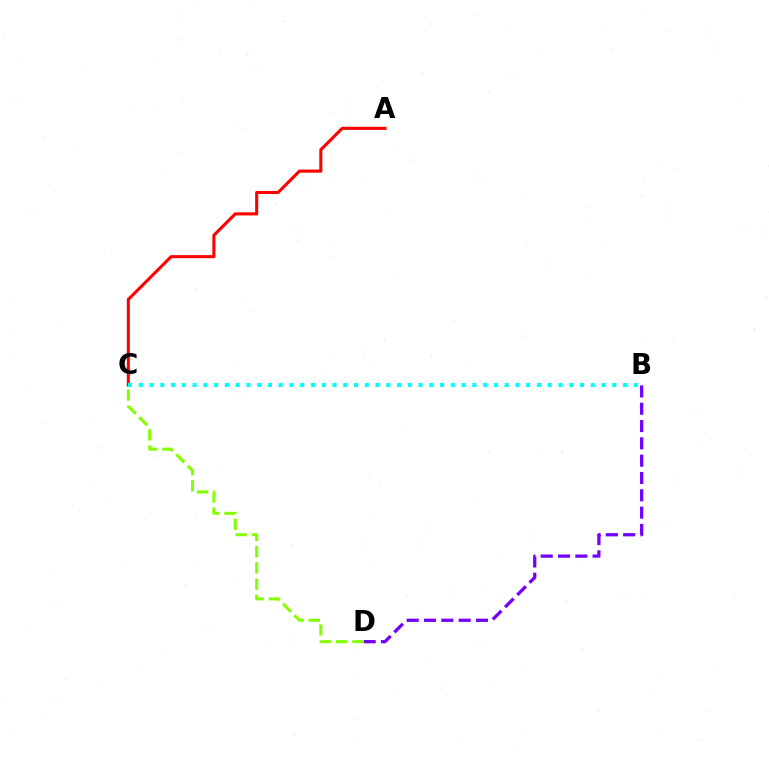{('B', 'D'): [{'color': '#7200ff', 'line_style': 'dashed', 'thickness': 2.35}], ('C', 'D'): [{'color': '#84ff00', 'line_style': 'dashed', 'thickness': 2.21}], ('A', 'C'): [{'color': '#ff0000', 'line_style': 'solid', 'thickness': 2.22}], ('B', 'C'): [{'color': '#00fff6', 'line_style': 'dotted', 'thickness': 2.92}]}